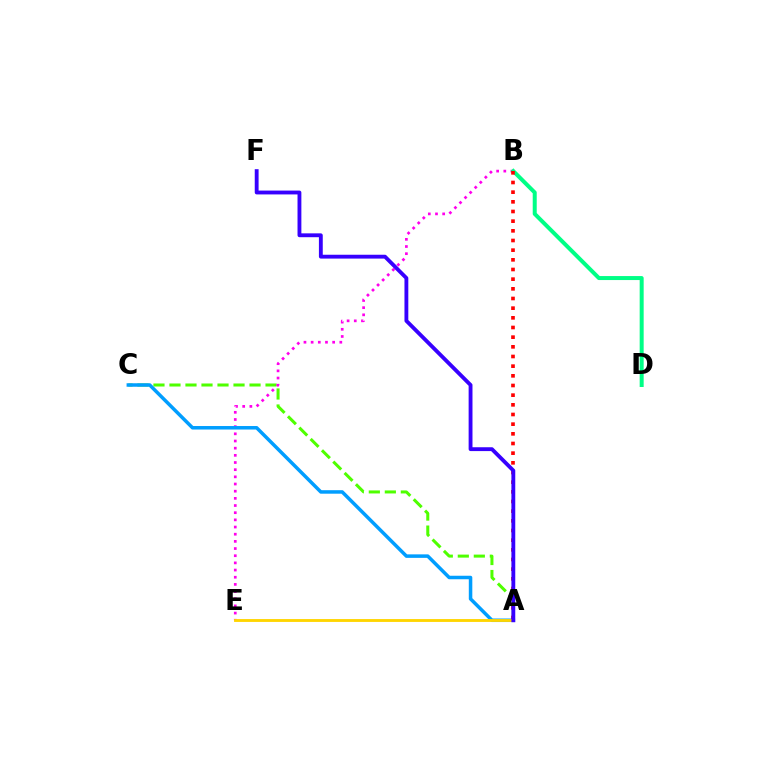{('A', 'C'): [{'color': '#4fff00', 'line_style': 'dashed', 'thickness': 2.18}, {'color': '#009eff', 'line_style': 'solid', 'thickness': 2.53}], ('B', 'E'): [{'color': '#ff00ed', 'line_style': 'dotted', 'thickness': 1.95}], ('B', 'D'): [{'color': '#00ff86', 'line_style': 'solid', 'thickness': 2.88}], ('A', 'B'): [{'color': '#ff0000', 'line_style': 'dotted', 'thickness': 2.63}], ('A', 'E'): [{'color': '#ffd500', 'line_style': 'solid', 'thickness': 2.06}], ('A', 'F'): [{'color': '#3700ff', 'line_style': 'solid', 'thickness': 2.77}]}